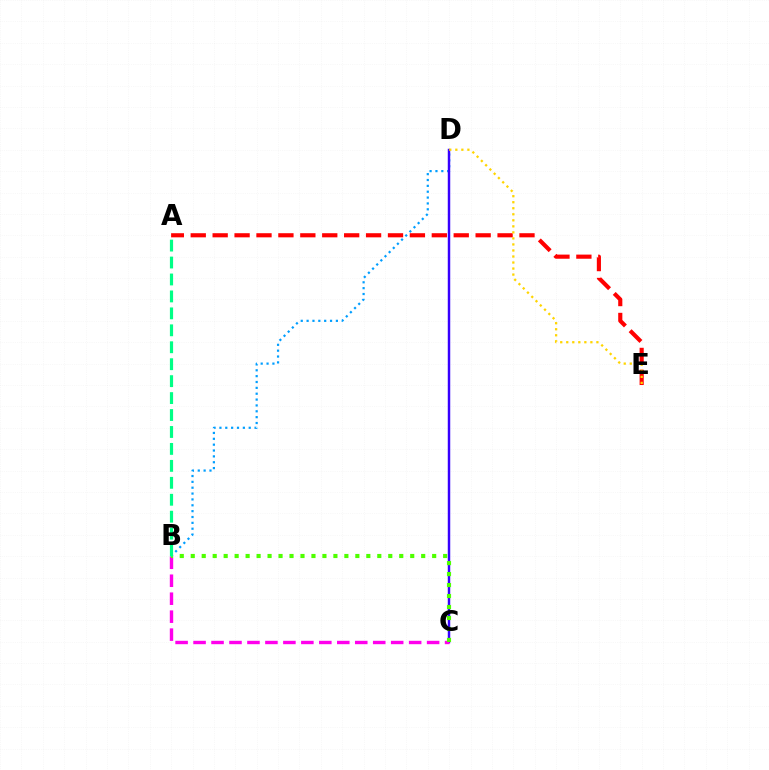{('B', 'D'): [{'color': '#009eff', 'line_style': 'dotted', 'thickness': 1.59}], ('C', 'D'): [{'color': '#3700ff', 'line_style': 'solid', 'thickness': 1.77}], ('B', 'C'): [{'color': '#ff00ed', 'line_style': 'dashed', 'thickness': 2.44}, {'color': '#4fff00', 'line_style': 'dotted', 'thickness': 2.98}], ('A', 'E'): [{'color': '#ff0000', 'line_style': 'dashed', 'thickness': 2.98}], ('A', 'B'): [{'color': '#00ff86', 'line_style': 'dashed', 'thickness': 2.3}], ('D', 'E'): [{'color': '#ffd500', 'line_style': 'dotted', 'thickness': 1.64}]}